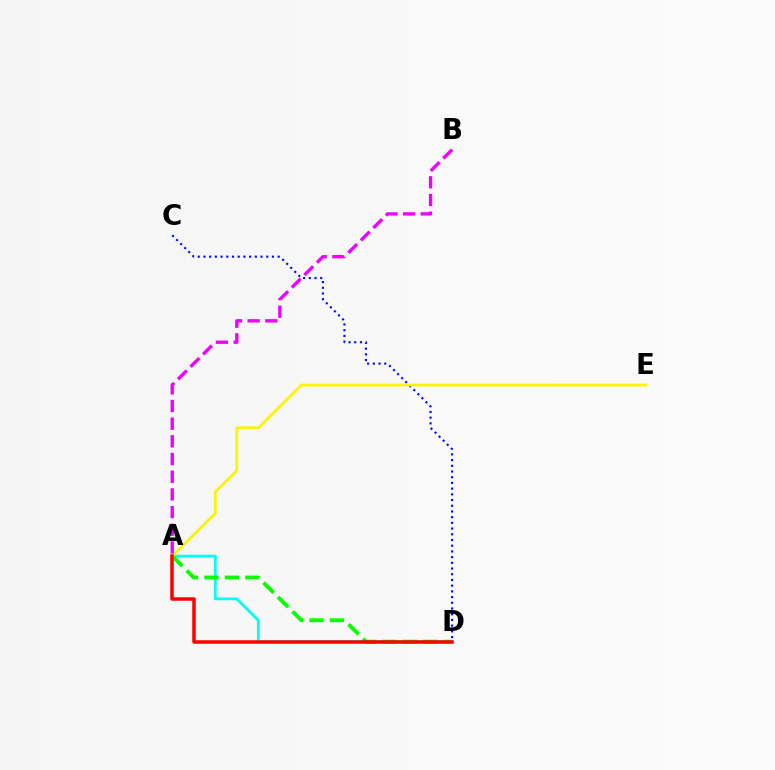{('A', 'D'): [{'color': '#00fff6', 'line_style': 'solid', 'thickness': 2.01}, {'color': '#08ff00', 'line_style': 'dashed', 'thickness': 2.78}, {'color': '#ff0000', 'line_style': 'solid', 'thickness': 2.52}], ('C', 'D'): [{'color': '#0010ff', 'line_style': 'dotted', 'thickness': 1.55}], ('A', 'E'): [{'color': '#fcf500', 'line_style': 'solid', 'thickness': 1.97}], ('A', 'B'): [{'color': '#ee00ff', 'line_style': 'dashed', 'thickness': 2.4}]}